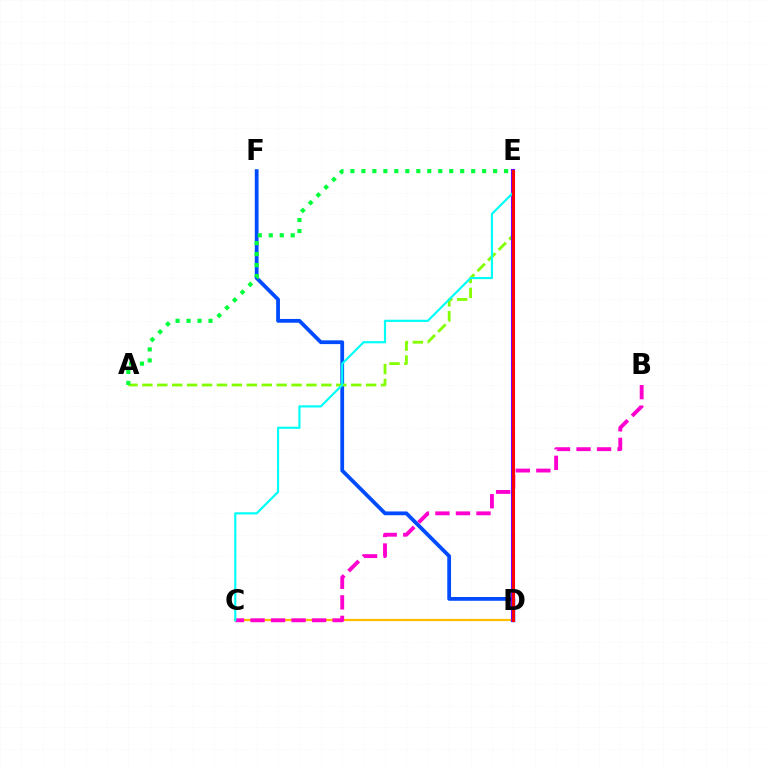{('C', 'D'): [{'color': '#ffbd00', 'line_style': 'solid', 'thickness': 1.63}], ('D', 'F'): [{'color': '#004bff', 'line_style': 'solid', 'thickness': 2.72}], ('A', 'E'): [{'color': '#84ff00', 'line_style': 'dashed', 'thickness': 2.03}, {'color': '#00ff39', 'line_style': 'dotted', 'thickness': 2.98}], ('B', 'C'): [{'color': '#ff00cf', 'line_style': 'dashed', 'thickness': 2.79}], ('D', 'E'): [{'color': '#7200ff', 'line_style': 'solid', 'thickness': 2.97}, {'color': '#ff0000', 'line_style': 'solid', 'thickness': 2.15}], ('C', 'E'): [{'color': '#00fff6', 'line_style': 'solid', 'thickness': 1.57}]}